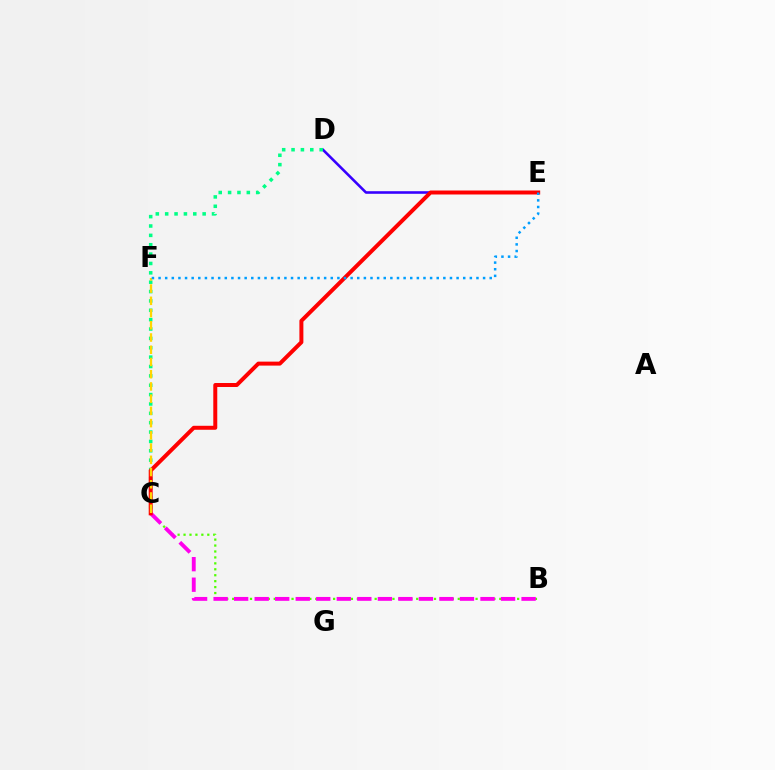{('D', 'E'): [{'color': '#3700ff', 'line_style': 'solid', 'thickness': 1.86}], ('B', 'C'): [{'color': '#4fff00', 'line_style': 'dotted', 'thickness': 1.61}, {'color': '#ff00ed', 'line_style': 'dashed', 'thickness': 2.79}], ('C', 'D'): [{'color': '#00ff86', 'line_style': 'dotted', 'thickness': 2.54}], ('C', 'E'): [{'color': '#ff0000', 'line_style': 'solid', 'thickness': 2.86}], ('C', 'F'): [{'color': '#ffd500', 'line_style': 'dashed', 'thickness': 1.66}], ('E', 'F'): [{'color': '#009eff', 'line_style': 'dotted', 'thickness': 1.8}]}